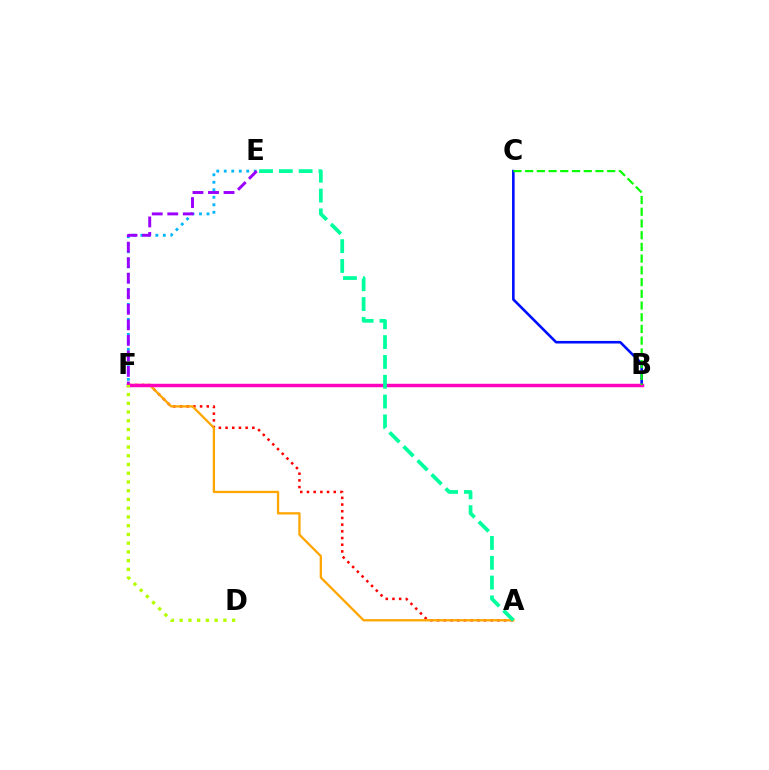{('E', 'F'): [{'color': '#00b5ff', 'line_style': 'dotted', 'thickness': 2.04}, {'color': '#9b00ff', 'line_style': 'dashed', 'thickness': 2.11}], ('A', 'F'): [{'color': '#ff0000', 'line_style': 'dotted', 'thickness': 1.82}, {'color': '#ffa500', 'line_style': 'solid', 'thickness': 1.65}], ('B', 'C'): [{'color': '#0010ff', 'line_style': 'solid', 'thickness': 1.87}, {'color': '#08ff00', 'line_style': 'dashed', 'thickness': 1.59}], ('B', 'F'): [{'color': '#ff00bd', 'line_style': 'solid', 'thickness': 2.49}], ('A', 'E'): [{'color': '#00ff9d', 'line_style': 'dashed', 'thickness': 2.69}], ('D', 'F'): [{'color': '#b3ff00', 'line_style': 'dotted', 'thickness': 2.38}]}